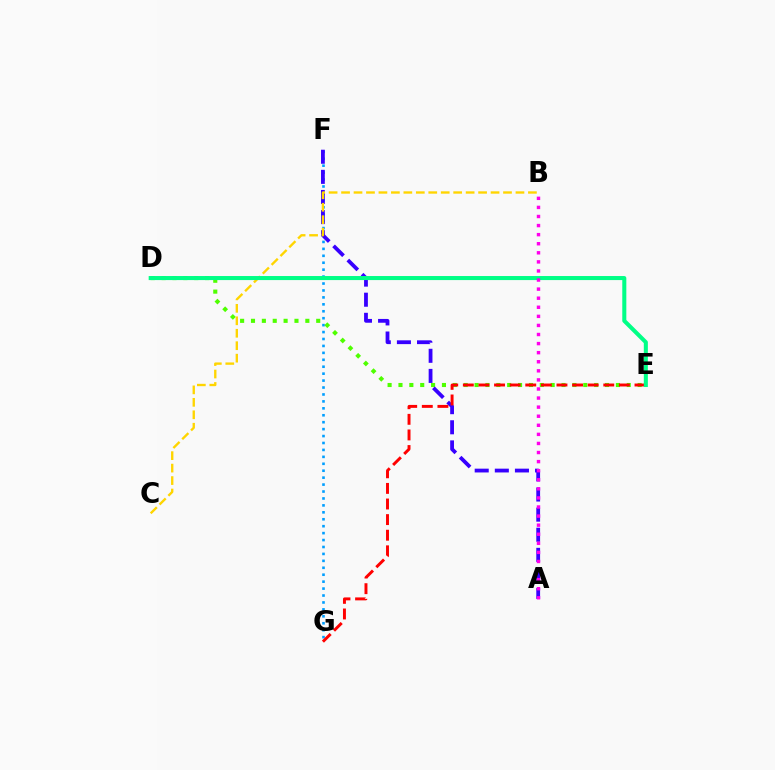{('F', 'G'): [{'color': '#009eff', 'line_style': 'dotted', 'thickness': 1.88}], ('D', 'E'): [{'color': '#4fff00', 'line_style': 'dotted', 'thickness': 2.95}, {'color': '#00ff86', 'line_style': 'solid', 'thickness': 2.91}], ('A', 'F'): [{'color': '#3700ff', 'line_style': 'dashed', 'thickness': 2.73}], ('E', 'G'): [{'color': '#ff0000', 'line_style': 'dashed', 'thickness': 2.12}], ('B', 'C'): [{'color': '#ffd500', 'line_style': 'dashed', 'thickness': 1.69}], ('A', 'B'): [{'color': '#ff00ed', 'line_style': 'dotted', 'thickness': 2.47}]}